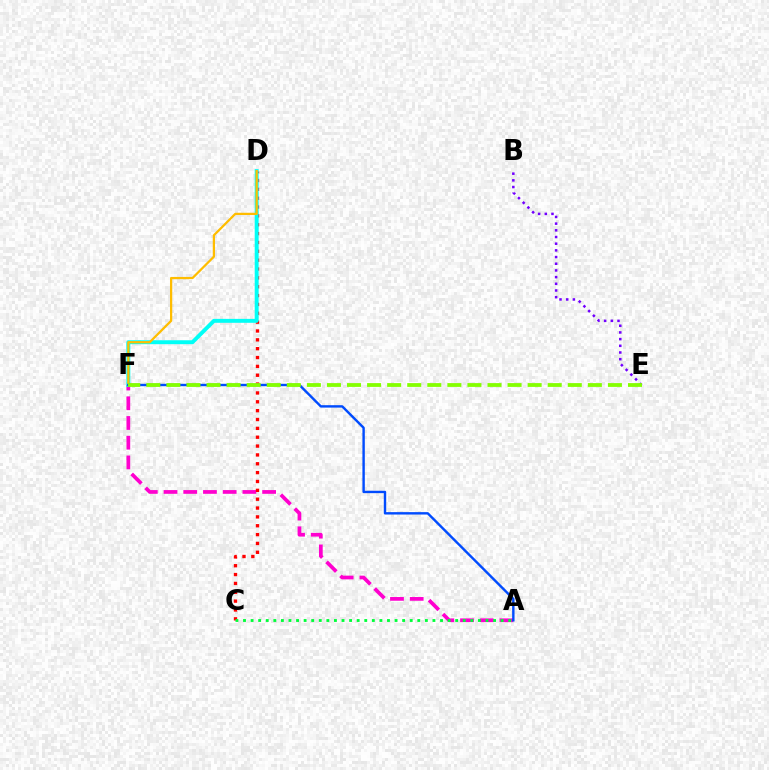{('A', 'F'): [{'color': '#ff00cf', 'line_style': 'dashed', 'thickness': 2.68}, {'color': '#004bff', 'line_style': 'solid', 'thickness': 1.73}], ('C', 'D'): [{'color': '#ff0000', 'line_style': 'dotted', 'thickness': 2.41}], ('B', 'E'): [{'color': '#7200ff', 'line_style': 'dotted', 'thickness': 1.82}], ('A', 'C'): [{'color': '#00ff39', 'line_style': 'dotted', 'thickness': 2.06}], ('D', 'F'): [{'color': '#00fff6', 'line_style': 'solid', 'thickness': 2.83}, {'color': '#ffbd00', 'line_style': 'solid', 'thickness': 1.62}], ('E', 'F'): [{'color': '#84ff00', 'line_style': 'dashed', 'thickness': 2.73}]}